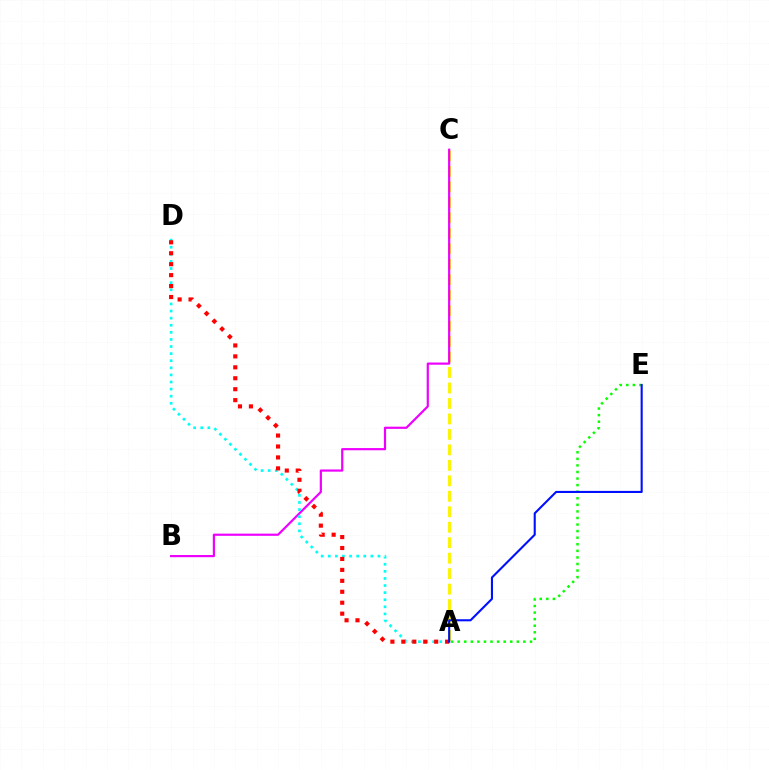{('A', 'C'): [{'color': '#fcf500', 'line_style': 'dashed', 'thickness': 2.1}], ('A', 'E'): [{'color': '#08ff00', 'line_style': 'dotted', 'thickness': 1.79}, {'color': '#0010ff', 'line_style': 'solid', 'thickness': 1.51}], ('B', 'C'): [{'color': '#ee00ff', 'line_style': 'solid', 'thickness': 1.58}], ('A', 'D'): [{'color': '#00fff6', 'line_style': 'dotted', 'thickness': 1.93}, {'color': '#ff0000', 'line_style': 'dotted', 'thickness': 2.97}]}